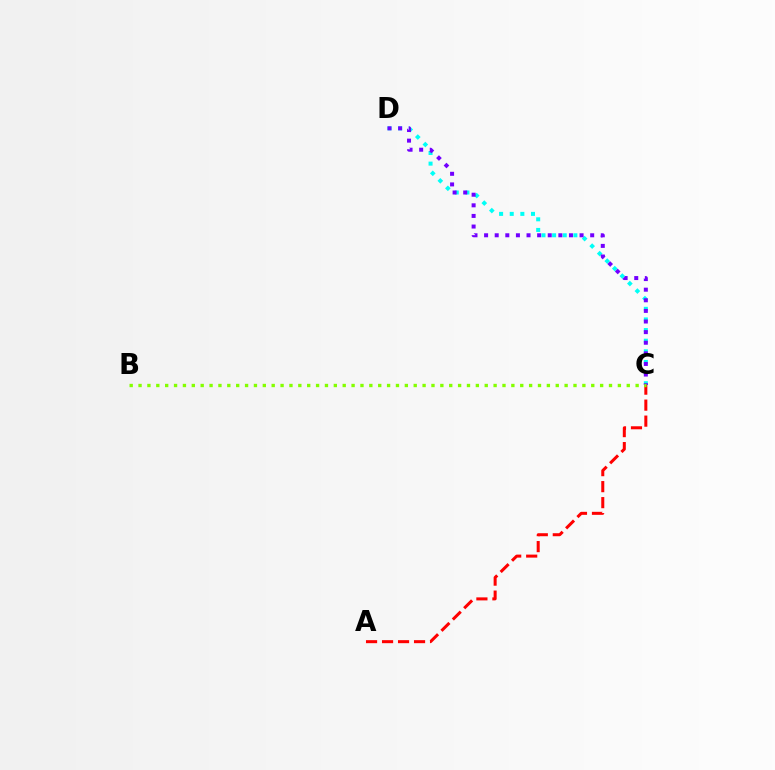{('C', 'D'): [{'color': '#00fff6', 'line_style': 'dotted', 'thickness': 2.89}, {'color': '#7200ff', 'line_style': 'dotted', 'thickness': 2.88}], ('A', 'C'): [{'color': '#ff0000', 'line_style': 'dashed', 'thickness': 2.17}], ('B', 'C'): [{'color': '#84ff00', 'line_style': 'dotted', 'thickness': 2.41}]}